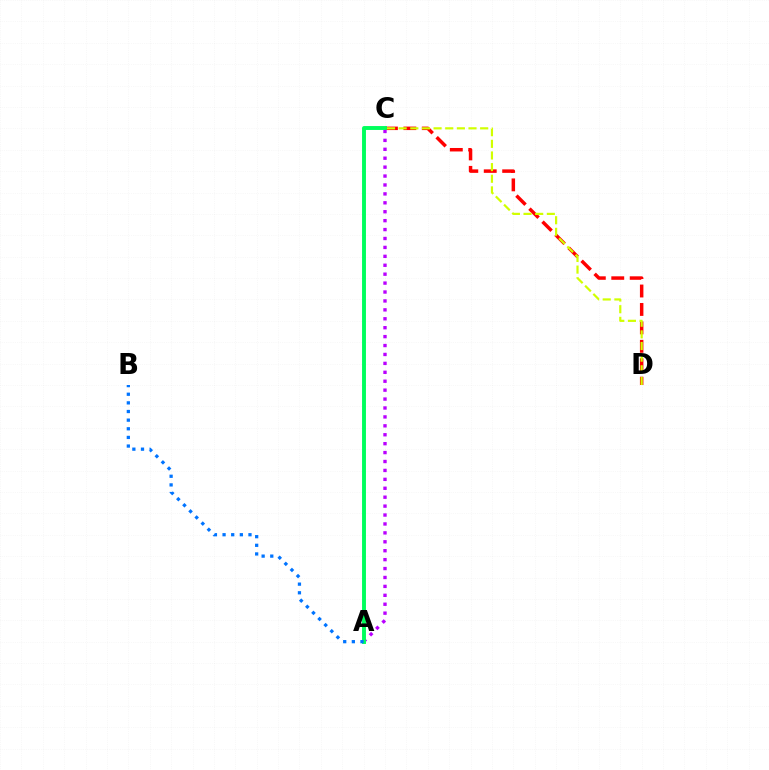{('C', 'D'): [{'color': '#ff0000', 'line_style': 'dashed', 'thickness': 2.5}, {'color': '#d1ff00', 'line_style': 'dashed', 'thickness': 1.58}], ('A', 'C'): [{'color': '#b900ff', 'line_style': 'dotted', 'thickness': 2.42}, {'color': '#00ff5c', 'line_style': 'solid', 'thickness': 2.82}], ('A', 'B'): [{'color': '#0074ff', 'line_style': 'dotted', 'thickness': 2.35}]}